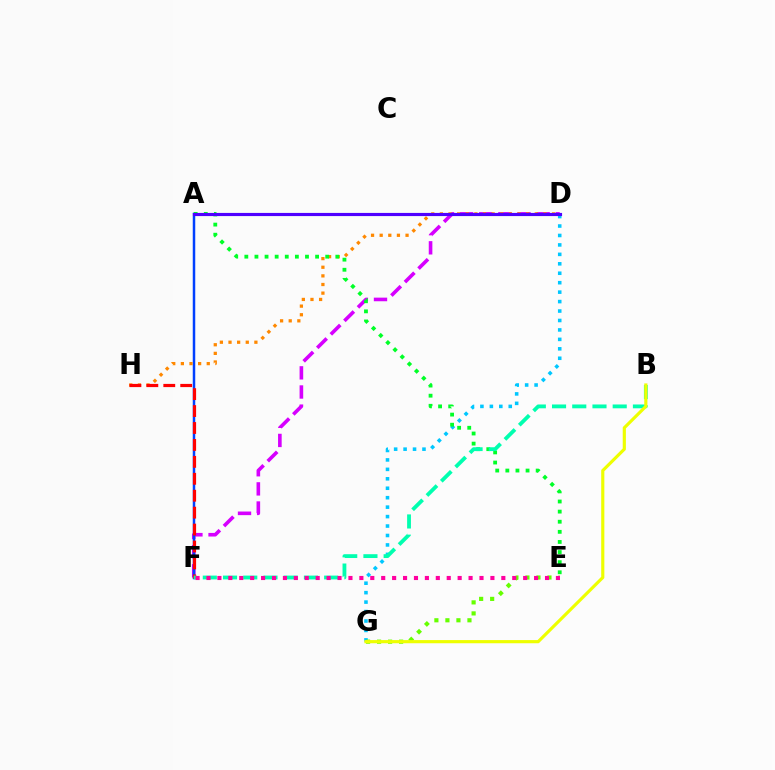{('D', 'F'): [{'color': '#d600ff', 'line_style': 'dashed', 'thickness': 2.6}], ('A', 'F'): [{'color': '#003fff', 'line_style': 'solid', 'thickness': 1.79}], ('D', 'H'): [{'color': '#ff8800', 'line_style': 'dotted', 'thickness': 2.34}], ('D', 'G'): [{'color': '#00c7ff', 'line_style': 'dotted', 'thickness': 2.57}], ('A', 'E'): [{'color': '#00ff27', 'line_style': 'dotted', 'thickness': 2.75}], ('F', 'H'): [{'color': '#ff0000', 'line_style': 'dashed', 'thickness': 2.3}], ('A', 'D'): [{'color': '#4f00ff', 'line_style': 'solid', 'thickness': 2.27}], ('B', 'F'): [{'color': '#00ffaf', 'line_style': 'dashed', 'thickness': 2.75}], ('E', 'G'): [{'color': '#66ff00', 'line_style': 'dotted', 'thickness': 2.99}], ('E', 'F'): [{'color': '#ff00a0', 'line_style': 'dotted', 'thickness': 2.97}], ('B', 'G'): [{'color': '#eeff00', 'line_style': 'solid', 'thickness': 2.27}]}